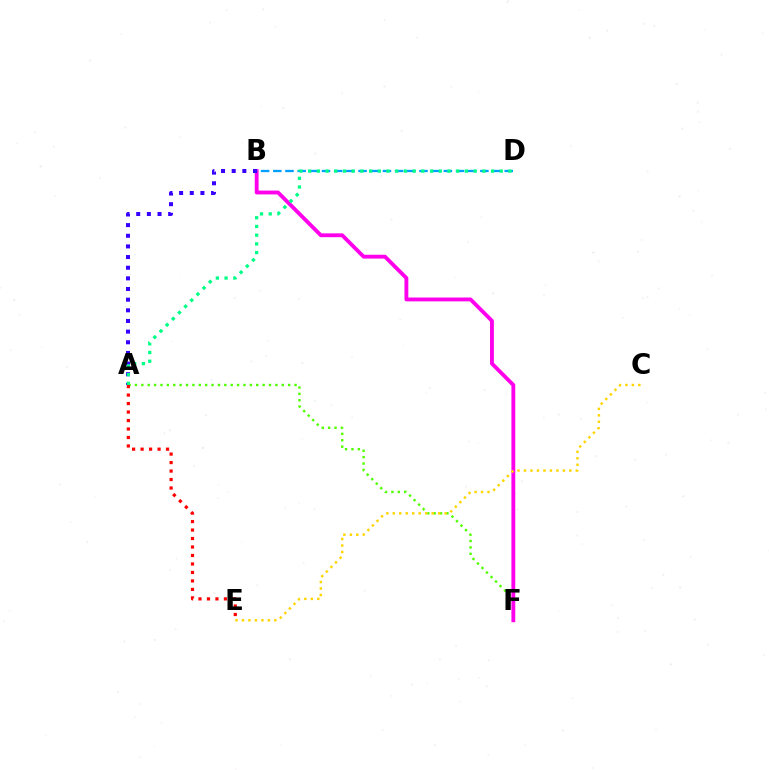{('A', 'F'): [{'color': '#4fff00', 'line_style': 'dotted', 'thickness': 1.73}], ('B', 'F'): [{'color': '#ff00ed', 'line_style': 'solid', 'thickness': 2.77}], ('C', 'E'): [{'color': '#ffd500', 'line_style': 'dotted', 'thickness': 1.76}], ('A', 'E'): [{'color': '#ff0000', 'line_style': 'dotted', 'thickness': 2.3}], ('B', 'D'): [{'color': '#009eff', 'line_style': 'dashed', 'thickness': 1.65}], ('A', 'B'): [{'color': '#3700ff', 'line_style': 'dotted', 'thickness': 2.89}], ('A', 'D'): [{'color': '#00ff86', 'line_style': 'dotted', 'thickness': 2.37}]}